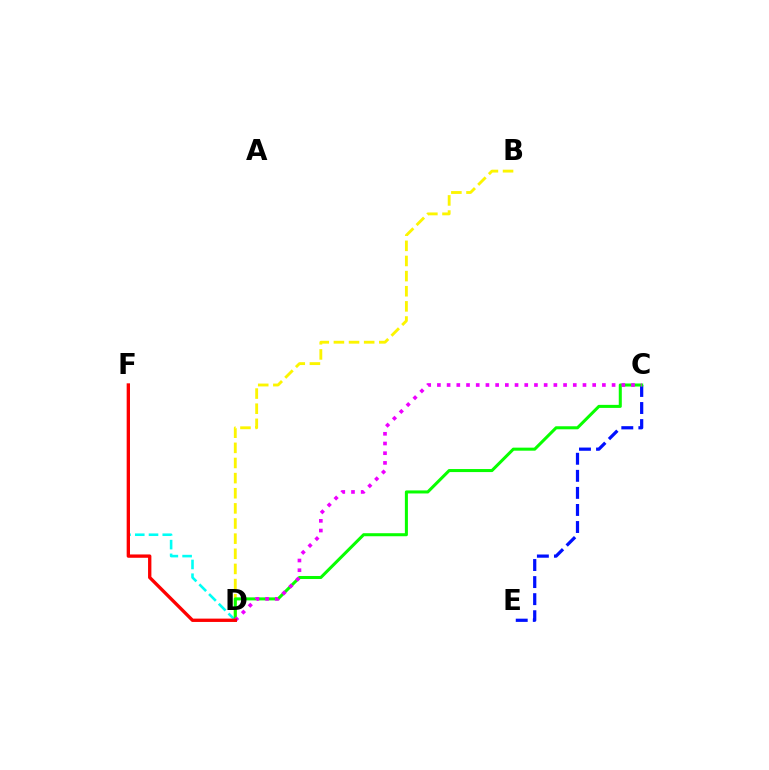{('B', 'D'): [{'color': '#fcf500', 'line_style': 'dashed', 'thickness': 2.06}], ('D', 'F'): [{'color': '#00fff6', 'line_style': 'dashed', 'thickness': 1.87}, {'color': '#ff0000', 'line_style': 'solid', 'thickness': 2.4}], ('C', 'E'): [{'color': '#0010ff', 'line_style': 'dashed', 'thickness': 2.32}], ('C', 'D'): [{'color': '#08ff00', 'line_style': 'solid', 'thickness': 2.19}, {'color': '#ee00ff', 'line_style': 'dotted', 'thickness': 2.64}]}